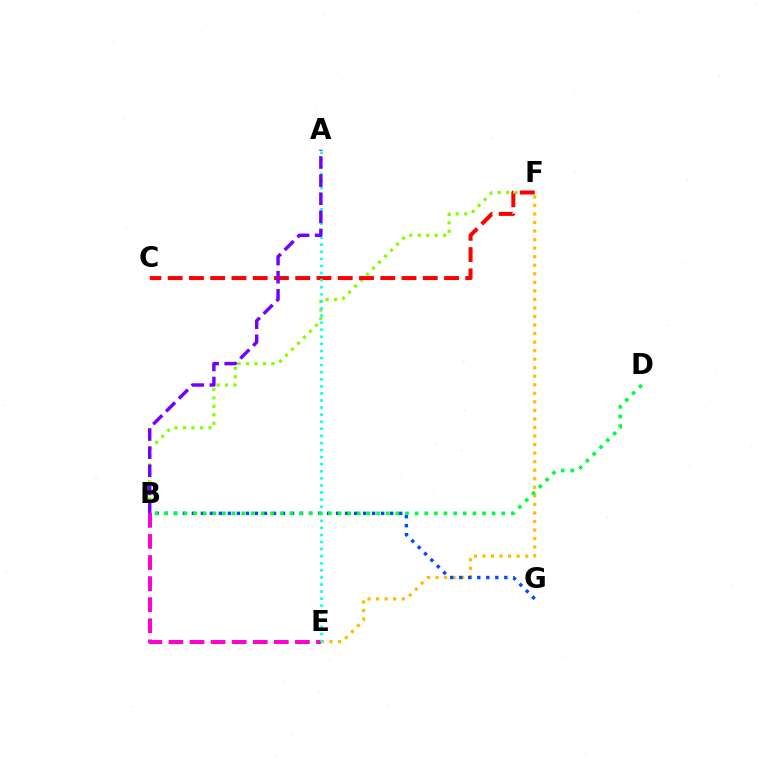{('E', 'F'): [{'color': '#ffbd00', 'line_style': 'dotted', 'thickness': 2.32}], ('B', 'E'): [{'color': '#ff00cf', 'line_style': 'dashed', 'thickness': 2.86}], ('B', 'G'): [{'color': '#004bff', 'line_style': 'dotted', 'thickness': 2.45}], ('B', 'F'): [{'color': '#84ff00', 'line_style': 'dotted', 'thickness': 2.3}], ('C', 'F'): [{'color': '#ff0000', 'line_style': 'dashed', 'thickness': 2.89}], ('A', 'E'): [{'color': '#00fff6', 'line_style': 'dotted', 'thickness': 1.92}], ('A', 'B'): [{'color': '#7200ff', 'line_style': 'dashed', 'thickness': 2.46}], ('B', 'D'): [{'color': '#00ff39', 'line_style': 'dotted', 'thickness': 2.62}]}